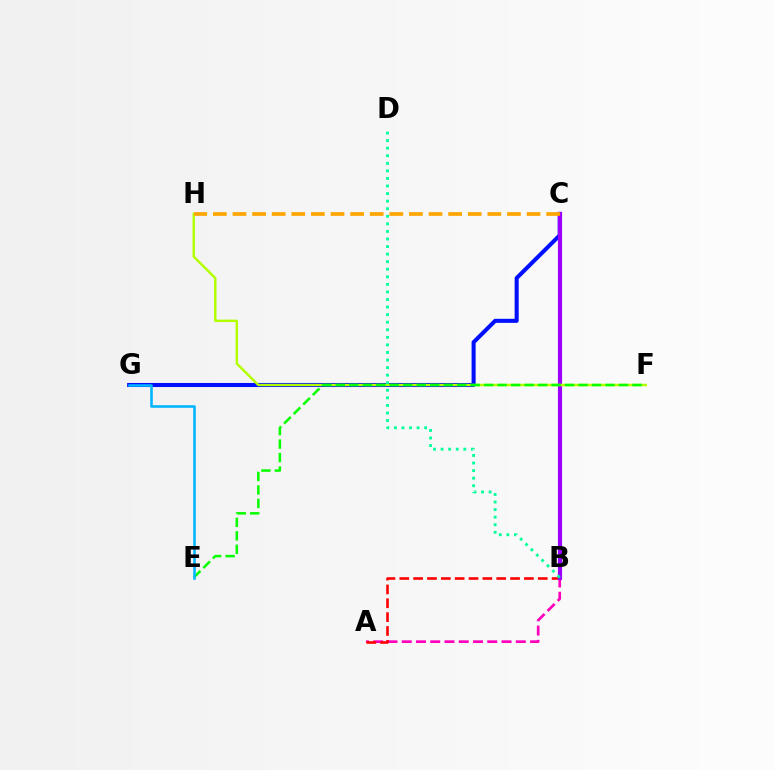{('A', 'B'): [{'color': '#ff00bd', 'line_style': 'dashed', 'thickness': 1.94}, {'color': '#ff0000', 'line_style': 'dashed', 'thickness': 1.88}], ('C', 'G'): [{'color': '#0010ff', 'line_style': 'solid', 'thickness': 2.92}], ('B', 'C'): [{'color': '#9b00ff', 'line_style': 'solid', 'thickness': 3.0}], ('F', 'H'): [{'color': '#b3ff00', 'line_style': 'solid', 'thickness': 1.75}], ('E', 'F'): [{'color': '#08ff00', 'line_style': 'dashed', 'thickness': 1.83}], ('E', 'G'): [{'color': '#00b5ff', 'line_style': 'solid', 'thickness': 1.84}], ('C', 'H'): [{'color': '#ffa500', 'line_style': 'dashed', 'thickness': 2.66}], ('B', 'D'): [{'color': '#00ff9d', 'line_style': 'dotted', 'thickness': 2.06}]}